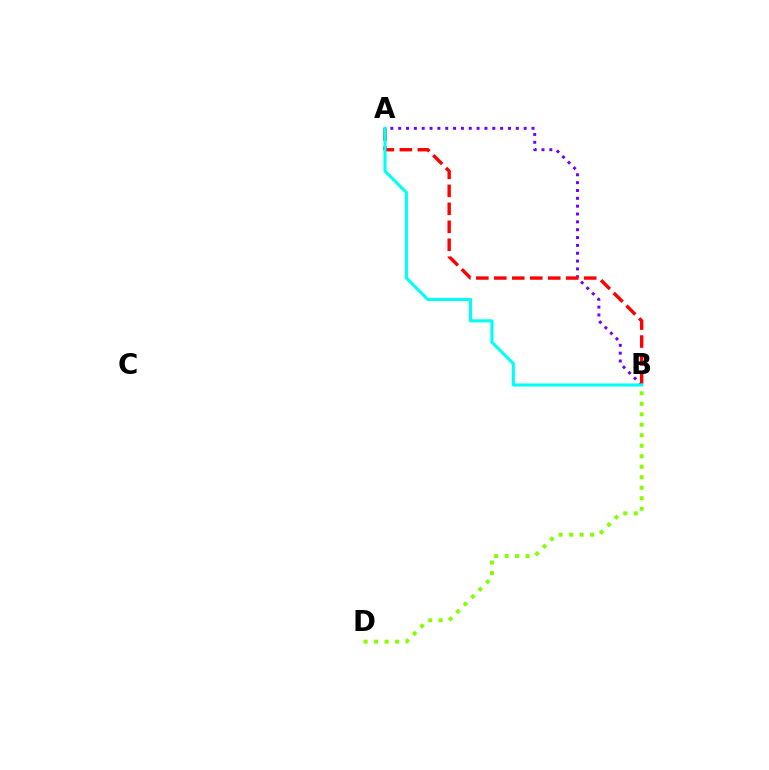{('A', 'B'): [{'color': '#7200ff', 'line_style': 'dotted', 'thickness': 2.13}, {'color': '#ff0000', 'line_style': 'dashed', 'thickness': 2.44}, {'color': '#00fff6', 'line_style': 'solid', 'thickness': 2.23}], ('B', 'D'): [{'color': '#84ff00', 'line_style': 'dotted', 'thickness': 2.85}]}